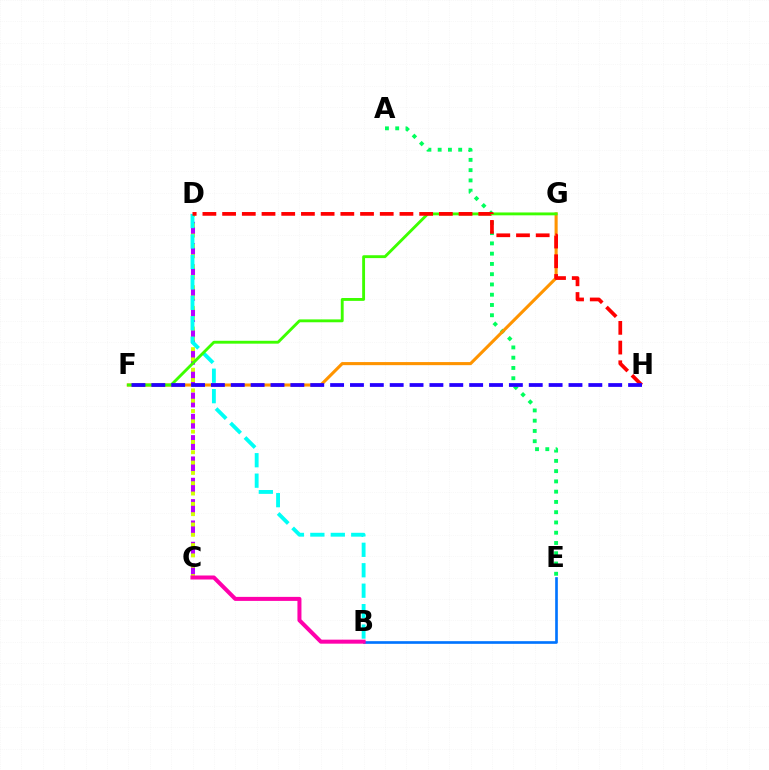{('A', 'E'): [{'color': '#00ff5c', 'line_style': 'dotted', 'thickness': 2.79}], ('C', 'D'): [{'color': '#b900ff', 'line_style': 'dashed', 'thickness': 2.9}, {'color': '#d1ff00', 'line_style': 'dotted', 'thickness': 2.8}], ('B', 'E'): [{'color': '#0074ff', 'line_style': 'solid', 'thickness': 1.91}], ('B', 'C'): [{'color': '#ff00ac', 'line_style': 'solid', 'thickness': 2.89}], ('F', 'G'): [{'color': '#ff9400', 'line_style': 'solid', 'thickness': 2.23}, {'color': '#3dff00', 'line_style': 'solid', 'thickness': 2.07}], ('B', 'D'): [{'color': '#00fff6', 'line_style': 'dashed', 'thickness': 2.78}], ('D', 'H'): [{'color': '#ff0000', 'line_style': 'dashed', 'thickness': 2.68}], ('F', 'H'): [{'color': '#2500ff', 'line_style': 'dashed', 'thickness': 2.7}]}